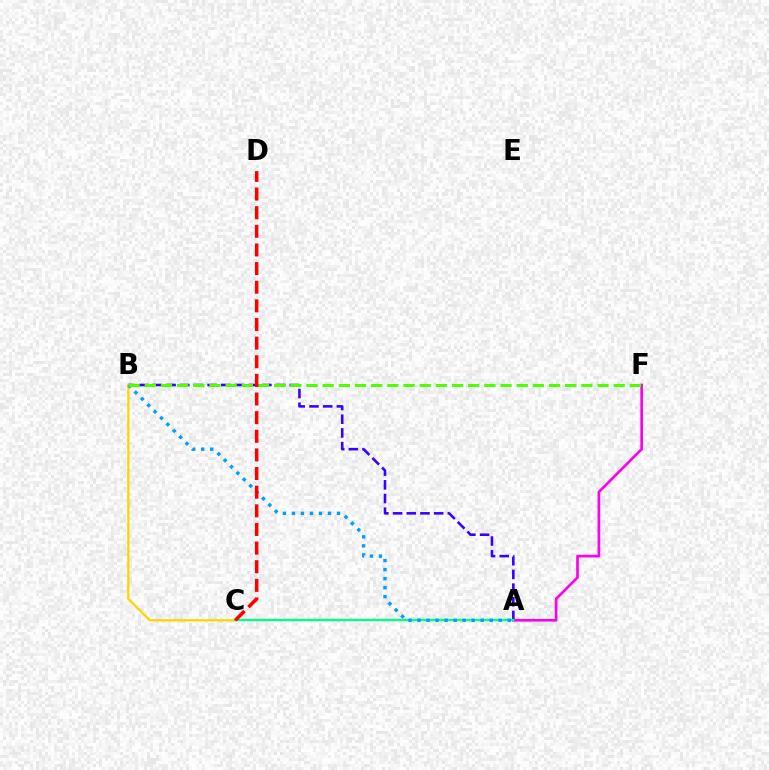{('A', 'B'): [{'color': '#3700ff', 'line_style': 'dashed', 'thickness': 1.86}, {'color': '#009eff', 'line_style': 'dotted', 'thickness': 2.45}], ('B', 'C'): [{'color': '#ffd500', 'line_style': 'solid', 'thickness': 1.63}], ('A', 'F'): [{'color': '#ff00ed', 'line_style': 'solid', 'thickness': 1.93}], ('A', 'C'): [{'color': '#00ff86', 'line_style': 'solid', 'thickness': 1.67}], ('B', 'F'): [{'color': '#4fff00', 'line_style': 'dashed', 'thickness': 2.2}], ('C', 'D'): [{'color': '#ff0000', 'line_style': 'dashed', 'thickness': 2.53}]}